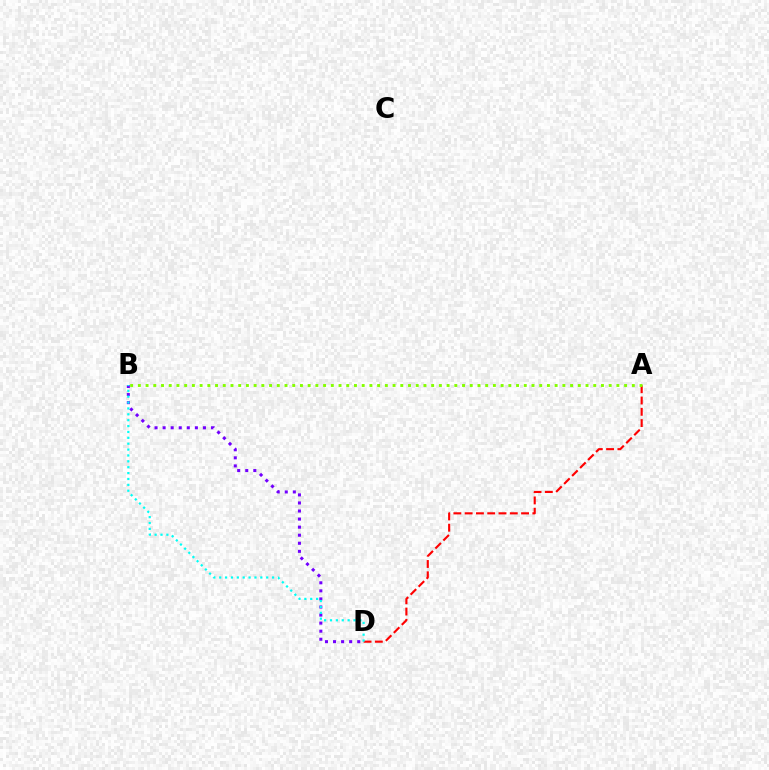{('B', 'D'): [{'color': '#7200ff', 'line_style': 'dotted', 'thickness': 2.19}, {'color': '#00fff6', 'line_style': 'dotted', 'thickness': 1.6}], ('A', 'D'): [{'color': '#ff0000', 'line_style': 'dashed', 'thickness': 1.53}], ('A', 'B'): [{'color': '#84ff00', 'line_style': 'dotted', 'thickness': 2.1}]}